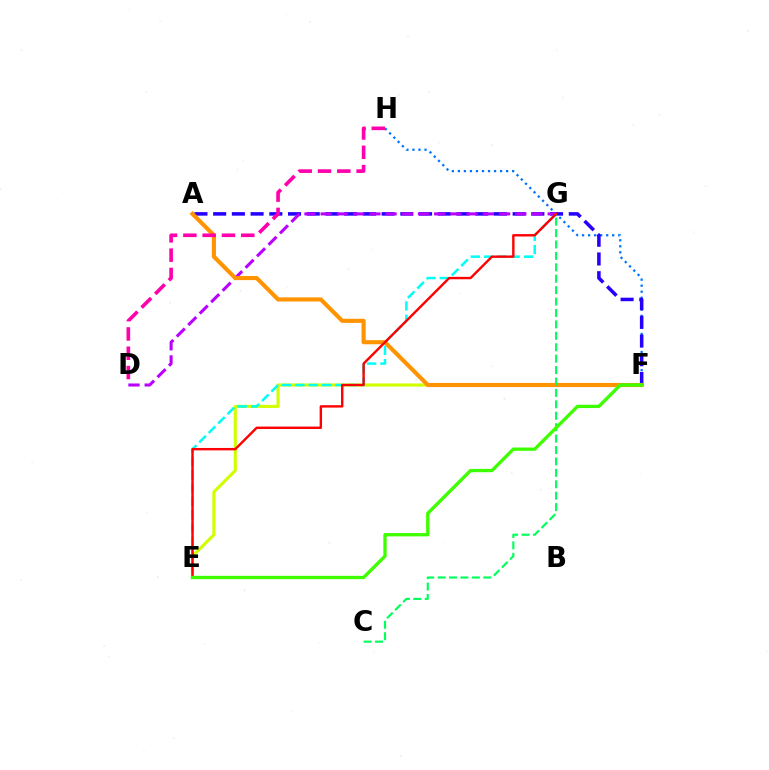{('F', 'H'): [{'color': '#0074ff', 'line_style': 'dotted', 'thickness': 1.64}], ('E', 'F'): [{'color': '#d1ff00', 'line_style': 'solid', 'thickness': 2.25}, {'color': '#3dff00', 'line_style': 'solid', 'thickness': 2.39}], ('A', 'F'): [{'color': '#2500ff', 'line_style': 'dashed', 'thickness': 2.54}, {'color': '#ff9400', 'line_style': 'solid', 'thickness': 2.97}], ('E', 'G'): [{'color': '#00fff6', 'line_style': 'dashed', 'thickness': 1.81}, {'color': '#ff0000', 'line_style': 'solid', 'thickness': 1.72}], ('D', 'G'): [{'color': '#b900ff', 'line_style': 'dashed', 'thickness': 2.2}], ('C', 'G'): [{'color': '#00ff5c', 'line_style': 'dashed', 'thickness': 1.55}], ('D', 'H'): [{'color': '#ff00ac', 'line_style': 'dashed', 'thickness': 2.62}]}